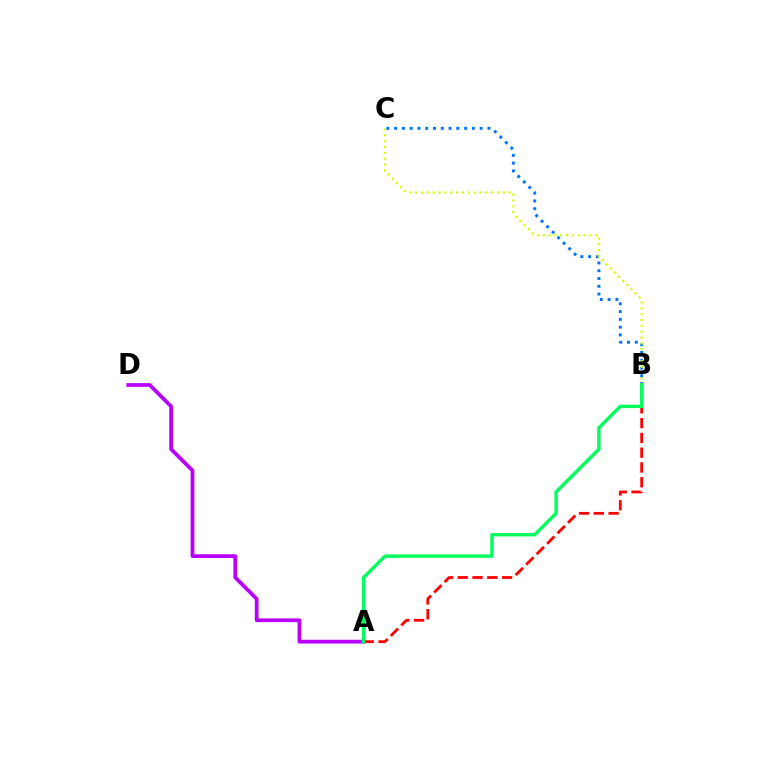{('A', 'D'): [{'color': '#b900ff', 'line_style': 'solid', 'thickness': 2.71}], ('B', 'C'): [{'color': '#0074ff', 'line_style': 'dotted', 'thickness': 2.11}, {'color': '#d1ff00', 'line_style': 'dotted', 'thickness': 1.59}], ('A', 'B'): [{'color': '#ff0000', 'line_style': 'dashed', 'thickness': 2.01}, {'color': '#00ff5c', 'line_style': 'solid', 'thickness': 2.44}]}